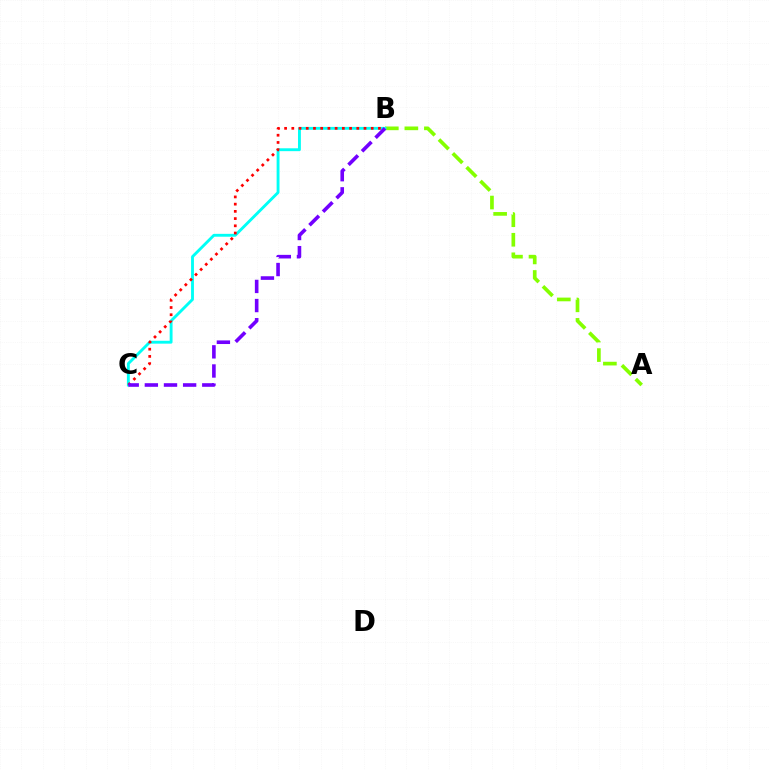{('A', 'B'): [{'color': '#84ff00', 'line_style': 'dashed', 'thickness': 2.65}], ('B', 'C'): [{'color': '#00fff6', 'line_style': 'solid', 'thickness': 2.07}, {'color': '#ff0000', 'line_style': 'dotted', 'thickness': 1.96}, {'color': '#7200ff', 'line_style': 'dashed', 'thickness': 2.6}]}